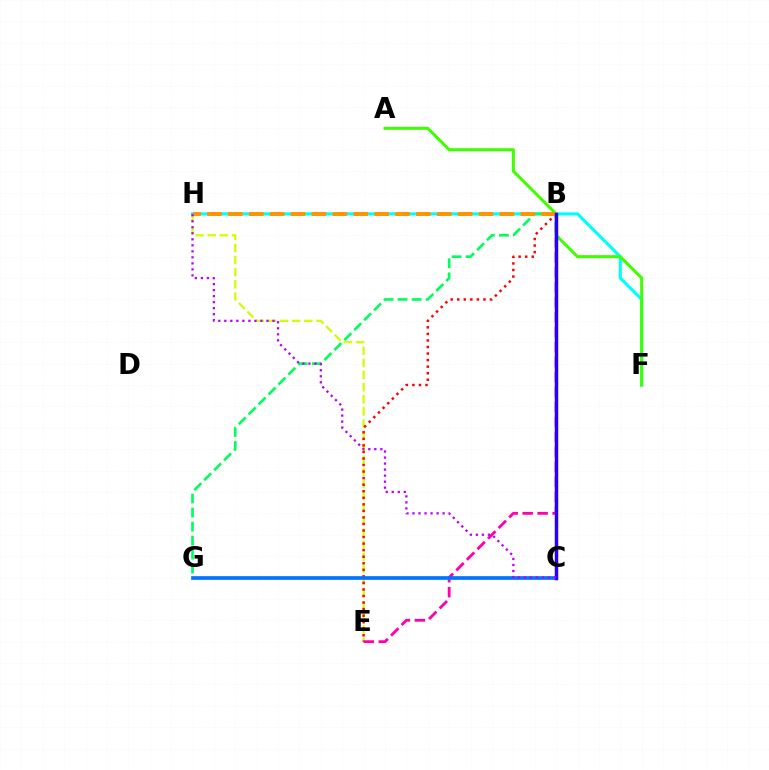{('E', 'H'): [{'color': '#d1ff00', 'line_style': 'dashed', 'thickness': 1.65}], ('F', 'H'): [{'color': '#00fff6', 'line_style': 'solid', 'thickness': 2.24}], ('B', 'E'): [{'color': '#ff0000', 'line_style': 'dotted', 'thickness': 1.78}, {'color': '#ff00ac', 'line_style': 'dashed', 'thickness': 2.03}], ('B', 'G'): [{'color': '#00ff5c', 'line_style': 'dashed', 'thickness': 1.91}], ('C', 'G'): [{'color': '#0074ff', 'line_style': 'solid', 'thickness': 2.65}], ('A', 'F'): [{'color': '#3dff00', 'line_style': 'solid', 'thickness': 2.17}], ('B', 'H'): [{'color': '#ff9400', 'line_style': 'dashed', 'thickness': 2.84}], ('B', 'C'): [{'color': '#2500ff', 'line_style': 'solid', 'thickness': 2.5}], ('C', 'H'): [{'color': '#b900ff', 'line_style': 'dotted', 'thickness': 1.64}]}